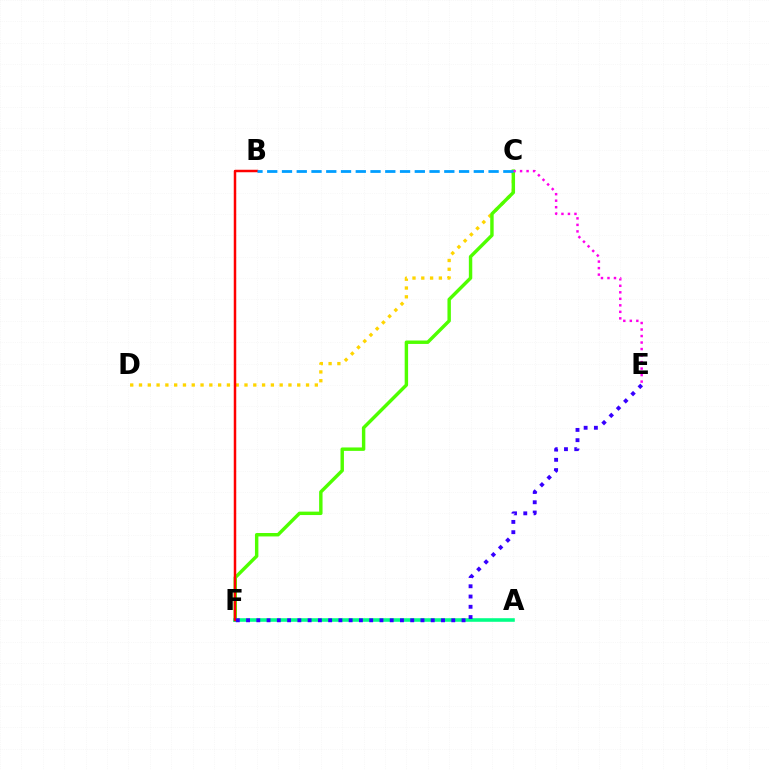{('C', 'D'): [{'color': '#ffd500', 'line_style': 'dotted', 'thickness': 2.39}], ('C', 'F'): [{'color': '#4fff00', 'line_style': 'solid', 'thickness': 2.47}], ('A', 'F'): [{'color': '#00ff86', 'line_style': 'solid', 'thickness': 2.58}], ('B', 'F'): [{'color': '#ff0000', 'line_style': 'solid', 'thickness': 1.8}], ('C', 'E'): [{'color': '#ff00ed', 'line_style': 'dotted', 'thickness': 1.77}], ('B', 'C'): [{'color': '#009eff', 'line_style': 'dashed', 'thickness': 2.0}], ('E', 'F'): [{'color': '#3700ff', 'line_style': 'dotted', 'thickness': 2.79}]}